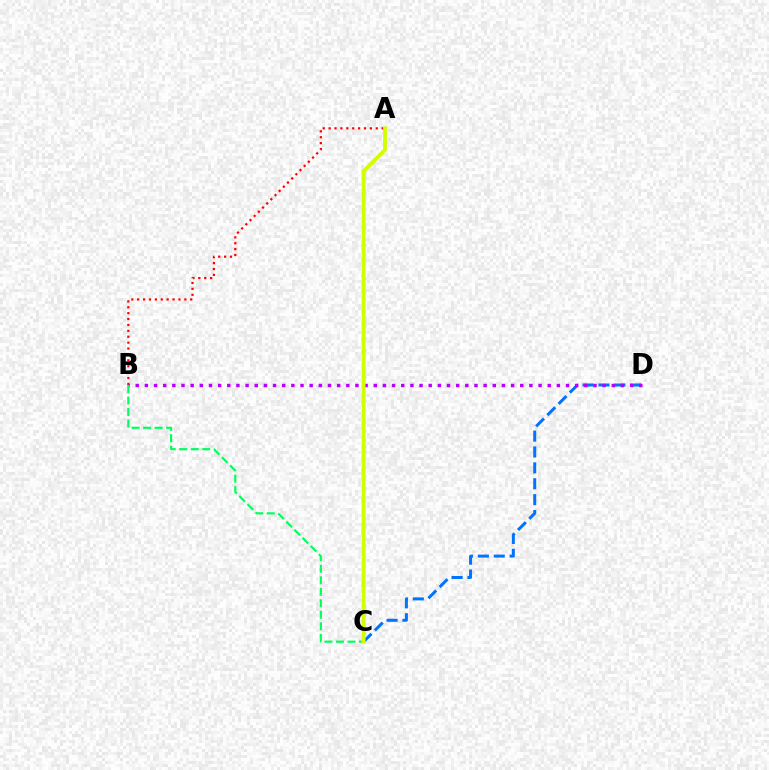{('C', 'D'): [{'color': '#0074ff', 'line_style': 'dashed', 'thickness': 2.16}], ('A', 'B'): [{'color': '#ff0000', 'line_style': 'dotted', 'thickness': 1.6}], ('B', 'D'): [{'color': '#b900ff', 'line_style': 'dotted', 'thickness': 2.49}], ('B', 'C'): [{'color': '#00ff5c', 'line_style': 'dashed', 'thickness': 1.56}], ('A', 'C'): [{'color': '#d1ff00', 'line_style': 'solid', 'thickness': 2.75}]}